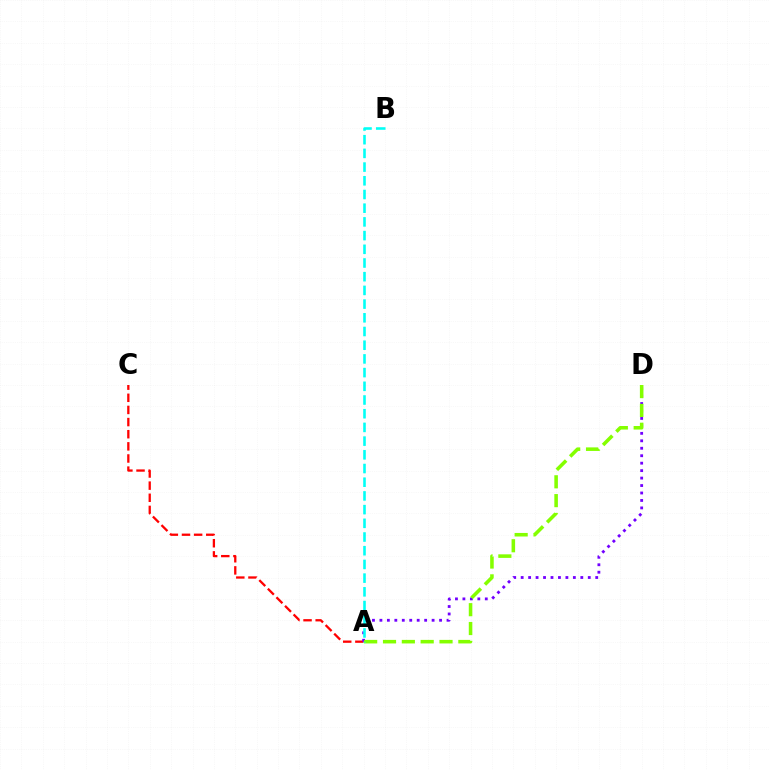{('A', 'C'): [{'color': '#ff0000', 'line_style': 'dashed', 'thickness': 1.65}], ('A', 'D'): [{'color': '#7200ff', 'line_style': 'dotted', 'thickness': 2.03}, {'color': '#84ff00', 'line_style': 'dashed', 'thickness': 2.56}], ('A', 'B'): [{'color': '#00fff6', 'line_style': 'dashed', 'thickness': 1.86}]}